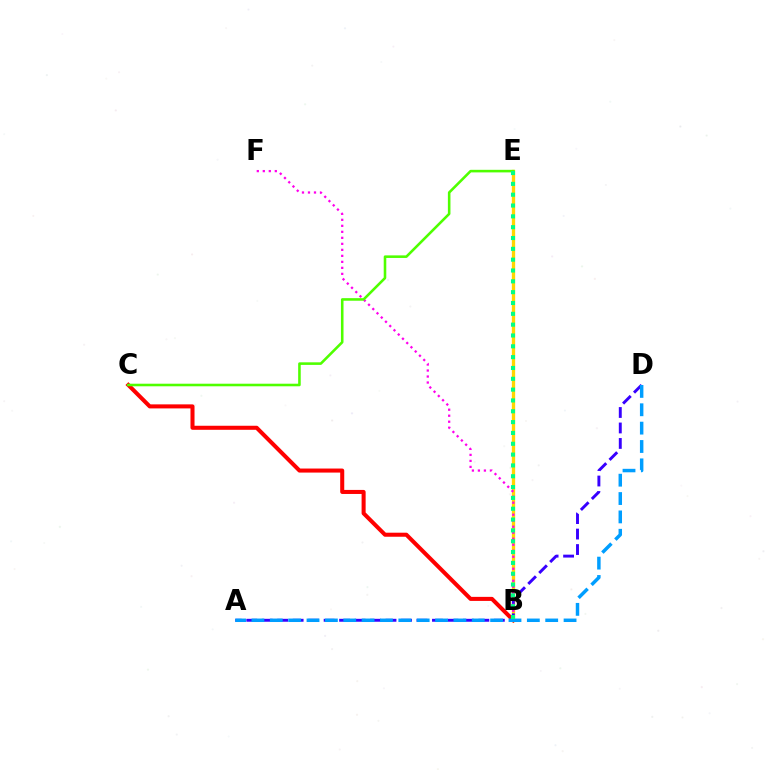{('B', 'C'): [{'color': '#ff0000', 'line_style': 'solid', 'thickness': 2.91}], ('B', 'E'): [{'color': '#ffd500', 'line_style': 'solid', 'thickness': 2.39}, {'color': '#00ff86', 'line_style': 'dotted', 'thickness': 2.94}], ('A', 'D'): [{'color': '#3700ff', 'line_style': 'dashed', 'thickness': 2.1}, {'color': '#009eff', 'line_style': 'dashed', 'thickness': 2.49}], ('B', 'F'): [{'color': '#ff00ed', 'line_style': 'dotted', 'thickness': 1.63}], ('C', 'E'): [{'color': '#4fff00', 'line_style': 'solid', 'thickness': 1.86}]}